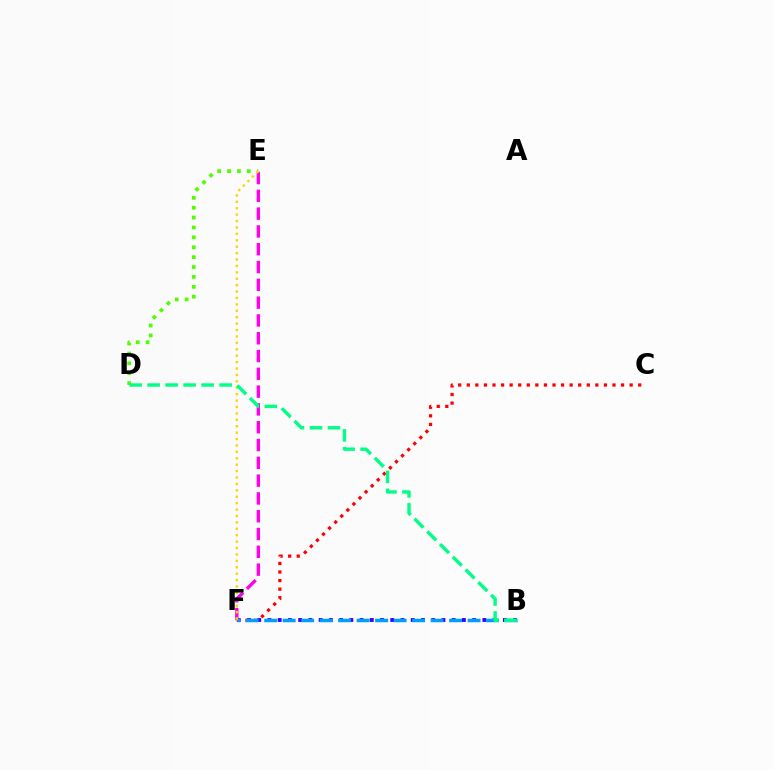{('B', 'F'): [{'color': '#3700ff', 'line_style': 'dotted', 'thickness': 2.78}, {'color': '#009eff', 'line_style': 'dashed', 'thickness': 2.51}], ('C', 'F'): [{'color': '#ff0000', 'line_style': 'dotted', 'thickness': 2.33}], ('E', 'F'): [{'color': '#ff00ed', 'line_style': 'dashed', 'thickness': 2.42}, {'color': '#ffd500', 'line_style': 'dotted', 'thickness': 1.74}], ('D', 'E'): [{'color': '#4fff00', 'line_style': 'dotted', 'thickness': 2.69}], ('B', 'D'): [{'color': '#00ff86', 'line_style': 'dashed', 'thickness': 2.45}]}